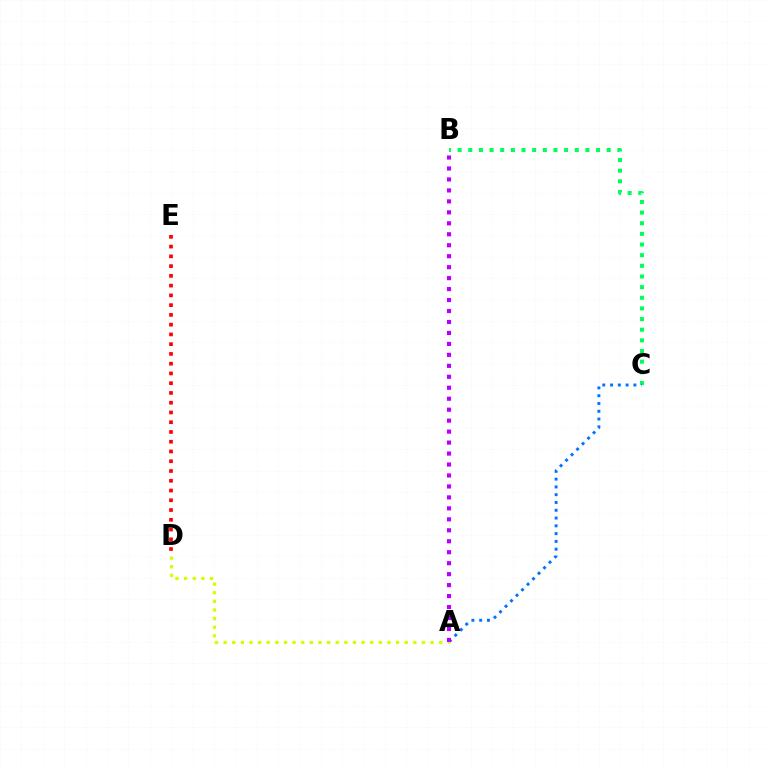{('A', 'D'): [{'color': '#d1ff00', 'line_style': 'dotted', 'thickness': 2.34}], ('B', 'C'): [{'color': '#00ff5c', 'line_style': 'dotted', 'thickness': 2.89}], ('A', 'C'): [{'color': '#0074ff', 'line_style': 'dotted', 'thickness': 2.11}], ('A', 'B'): [{'color': '#b900ff', 'line_style': 'dotted', 'thickness': 2.98}], ('D', 'E'): [{'color': '#ff0000', 'line_style': 'dotted', 'thickness': 2.65}]}